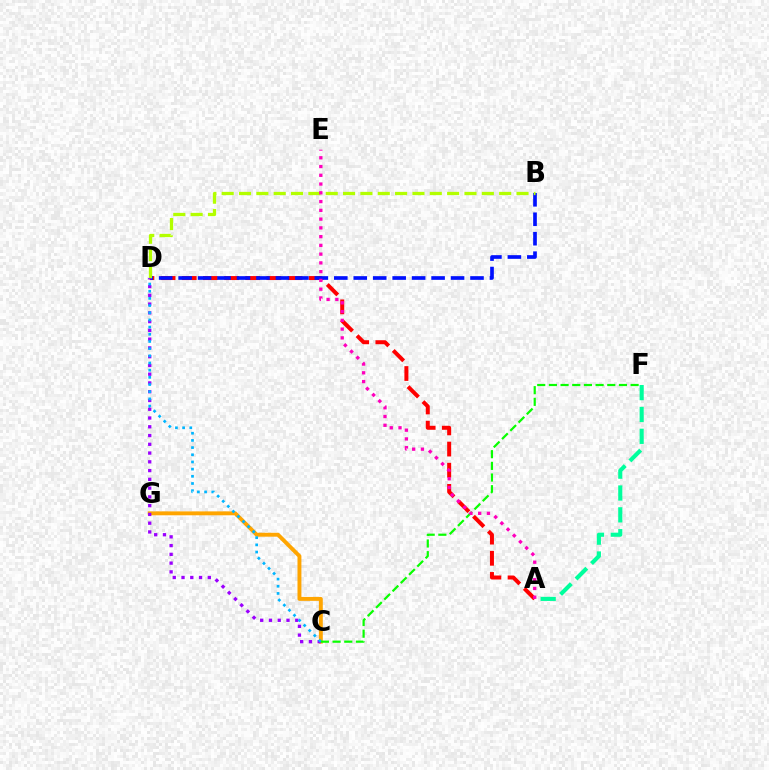{('A', 'D'): [{'color': '#ff0000', 'line_style': 'dashed', 'thickness': 2.87}], ('B', 'D'): [{'color': '#0010ff', 'line_style': 'dashed', 'thickness': 2.64}, {'color': '#b3ff00', 'line_style': 'dashed', 'thickness': 2.36}], ('A', 'F'): [{'color': '#00ff9d', 'line_style': 'dashed', 'thickness': 2.97}], ('C', 'G'): [{'color': '#ffa500', 'line_style': 'solid', 'thickness': 2.82}], ('C', 'D'): [{'color': '#9b00ff', 'line_style': 'dotted', 'thickness': 2.38}, {'color': '#00b5ff', 'line_style': 'dotted', 'thickness': 1.95}], ('C', 'F'): [{'color': '#08ff00', 'line_style': 'dashed', 'thickness': 1.59}], ('A', 'E'): [{'color': '#ff00bd', 'line_style': 'dotted', 'thickness': 2.38}]}